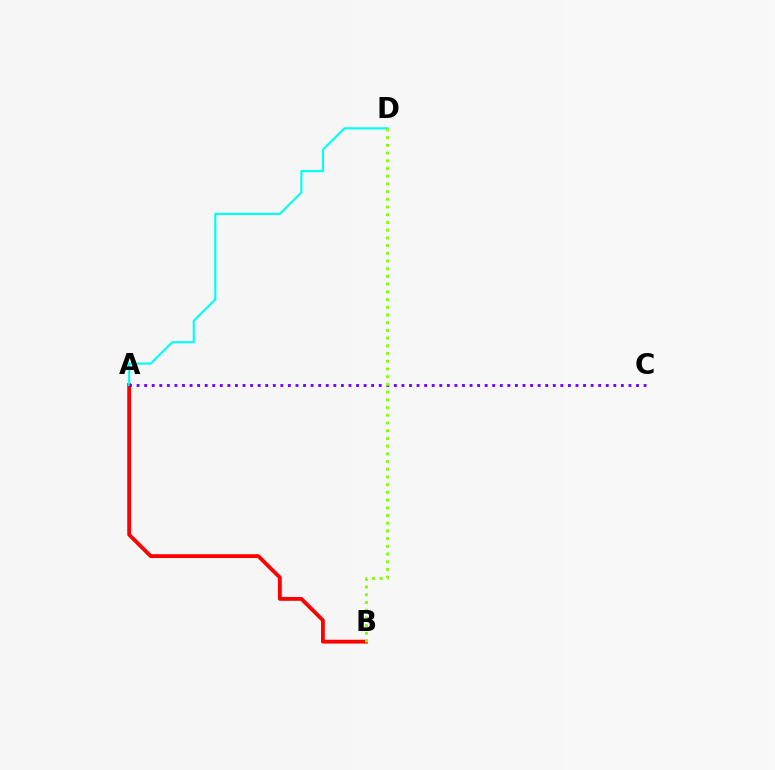{('A', 'B'): [{'color': '#ff0000', 'line_style': 'solid', 'thickness': 2.76}], ('A', 'D'): [{'color': '#00fff6', 'line_style': 'solid', 'thickness': 1.56}], ('A', 'C'): [{'color': '#7200ff', 'line_style': 'dotted', 'thickness': 2.06}], ('B', 'D'): [{'color': '#84ff00', 'line_style': 'dotted', 'thickness': 2.1}]}